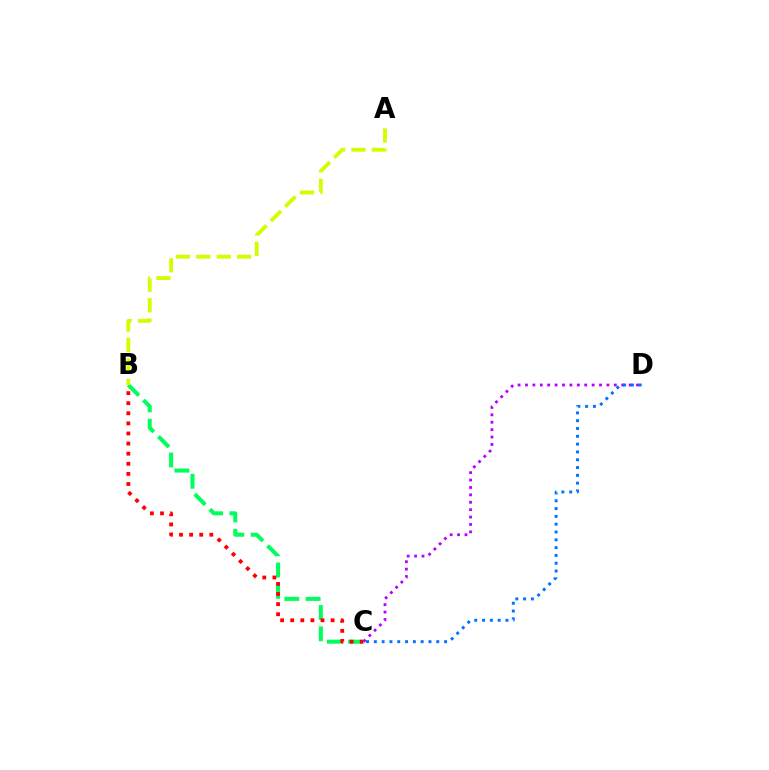{('B', 'C'): [{'color': '#00ff5c', 'line_style': 'dashed', 'thickness': 2.9}, {'color': '#ff0000', 'line_style': 'dotted', 'thickness': 2.74}], ('C', 'D'): [{'color': '#b900ff', 'line_style': 'dotted', 'thickness': 2.01}, {'color': '#0074ff', 'line_style': 'dotted', 'thickness': 2.12}], ('A', 'B'): [{'color': '#d1ff00', 'line_style': 'dashed', 'thickness': 2.77}]}